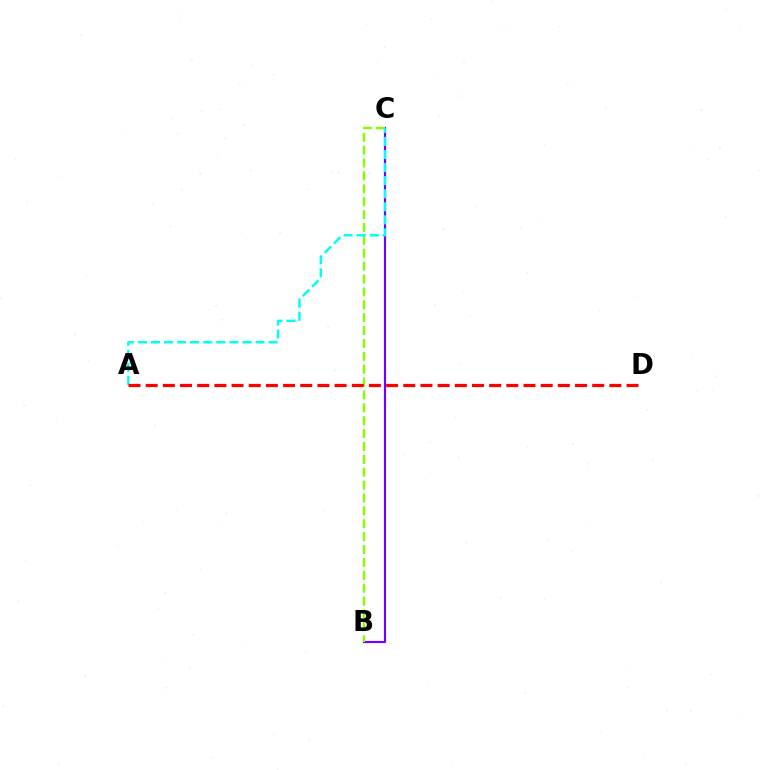{('B', 'C'): [{'color': '#7200ff', 'line_style': 'solid', 'thickness': 1.56}, {'color': '#84ff00', 'line_style': 'dashed', 'thickness': 1.75}], ('A', 'C'): [{'color': '#00fff6', 'line_style': 'dashed', 'thickness': 1.78}], ('A', 'D'): [{'color': '#ff0000', 'line_style': 'dashed', 'thickness': 2.33}]}